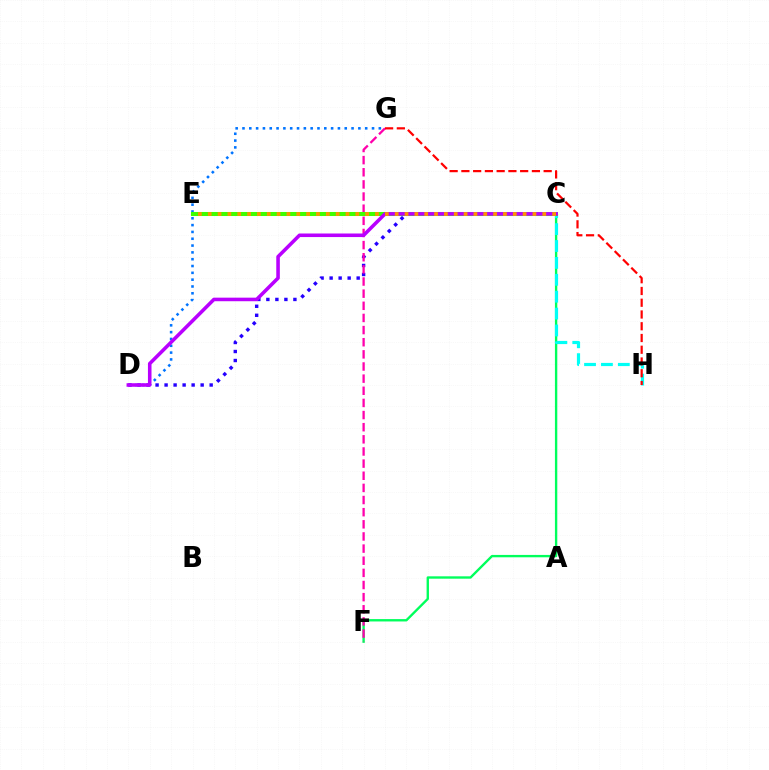{('D', 'G'): [{'color': '#0074ff', 'line_style': 'dotted', 'thickness': 1.85}], ('C', 'D'): [{'color': '#2500ff', 'line_style': 'dotted', 'thickness': 2.45}, {'color': '#b900ff', 'line_style': 'solid', 'thickness': 2.57}], ('C', 'F'): [{'color': '#00ff5c', 'line_style': 'solid', 'thickness': 1.7}], ('C', 'H'): [{'color': '#00fff6', 'line_style': 'dashed', 'thickness': 2.29}], ('F', 'G'): [{'color': '#ff00ac', 'line_style': 'dashed', 'thickness': 1.65}], ('C', 'E'): [{'color': '#d1ff00', 'line_style': 'solid', 'thickness': 2.09}, {'color': '#3dff00', 'line_style': 'solid', 'thickness': 2.91}, {'color': '#ff9400', 'line_style': 'dotted', 'thickness': 2.67}], ('G', 'H'): [{'color': '#ff0000', 'line_style': 'dashed', 'thickness': 1.6}]}